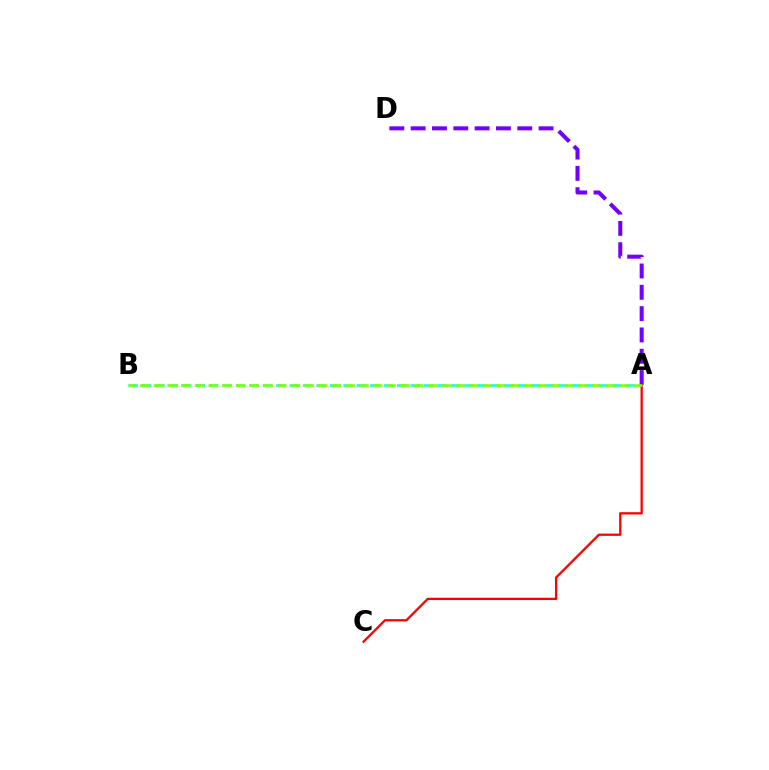{('A', 'B'): [{'color': '#00fff6', 'line_style': 'dashed', 'thickness': 1.82}, {'color': '#84ff00', 'line_style': 'dashed', 'thickness': 1.86}], ('A', 'C'): [{'color': '#ff0000', 'line_style': 'solid', 'thickness': 1.66}], ('A', 'D'): [{'color': '#7200ff', 'line_style': 'dashed', 'thickness': 2.9}]}